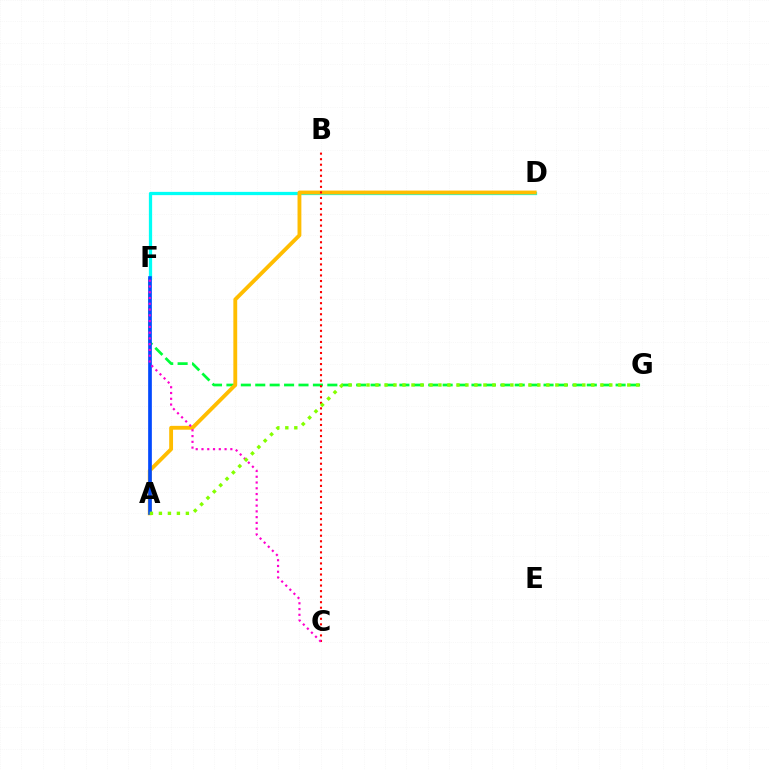{('F', 'G'): [{'color': '#00ff39', 'line_style': 'dashed', 'thickness': 1.96}], ('A', 'F'): [{'color': '#7200ff', 'line_style': 'solid', 'thickness': 1.76}, {'color': '#004bff', 'line_style': 'solid', 'thickness': 2.61}], ('D', 'F'): [{'color': '#00fff6', 'line_style': 'solid', 'thickness': 2.34}], ('A', 'D'): [{'color': '#ffbd00', 'line_style': 'solid', 'thickness': 2.77}], ('B', 'C'): [{'color': '#ff0000', 'line_style': 'dotted', 'thickness': 1.5}], ('C', 'F'): [{'color': '#ff00cf', 'line_style': 'dotted', 'thickness': 1.57}], ('A', 'G'): [{'color': '#84ff00', 'line_style': 'dotted', 'thickness': 2.44}]}